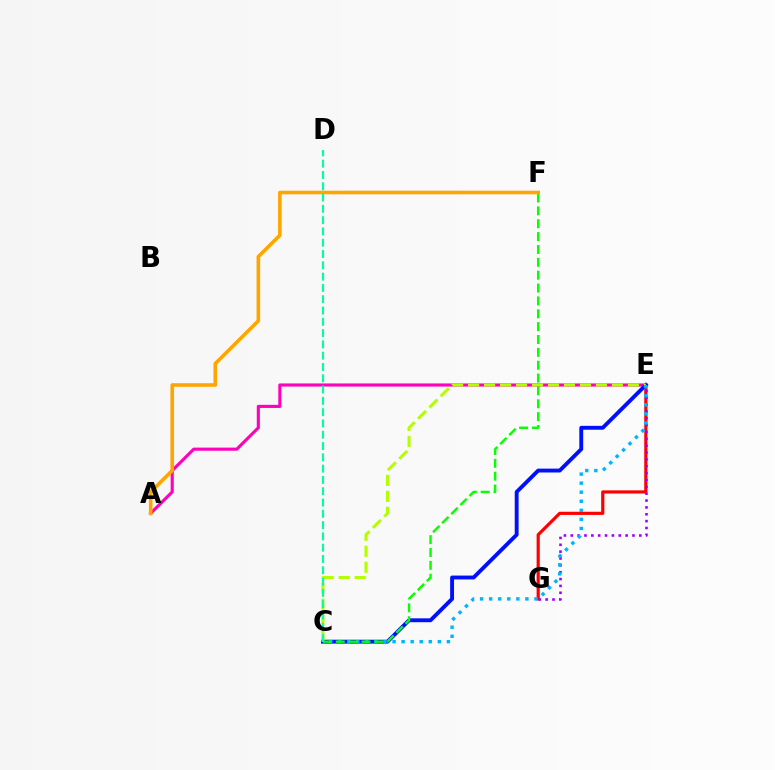{('E', 'G'): [{'color': '#ff0000', 'line_style': 'solid', 'thickness': 2.28}, {'color': '#9b00ff', 'line_style': 'dotted', 'thickness': 1.86}], ('A', 'E'): [{'color': '#ff00bd', 'line_style': 'solid', 'thickness': 2.25}], ('C', 'E'): [{'color': '#0010ff', 'line_style': 'solid', 'thickness': 2.79}, {'color': '#b3ff00', 'line_style': 'dashed', 'thickness': 2.17}, {'color': '#00b5ff', 'line_style': 'dotted', 'thickness': 2.46}], ('C', 'F'): [{'color': '#08ff00', 'line_style': 'dashed', 'thickness': 1.75}], ('A', 'F'): [{'color': '#ffa500', 'line_style': 'solid', 'thickness': 2.59}], ('C', 'D'): [{'color': '#00ff9d', 'line_style': 'dashed', 'thickness': 1.53}]}